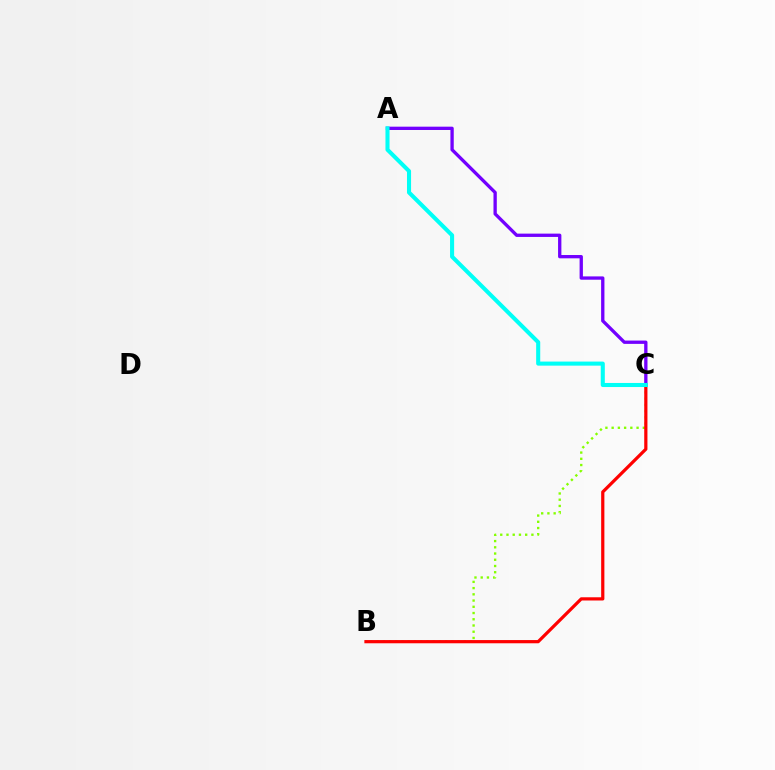{('B', 'C'): [{'color': '#84ff00', 'line_style': 'dotted', 'thickness': 1.69}, {'color': '#ff0000', 'line_style': 'solid', 'thickness': 2.31}], ('A', 'C'): [{'color': '#7200ff', 'line_style': 'solid', 'thickness': 2.39}, {'color': '#00fff6', 'line_style': 'solid', 'thickness': 2.93}]}